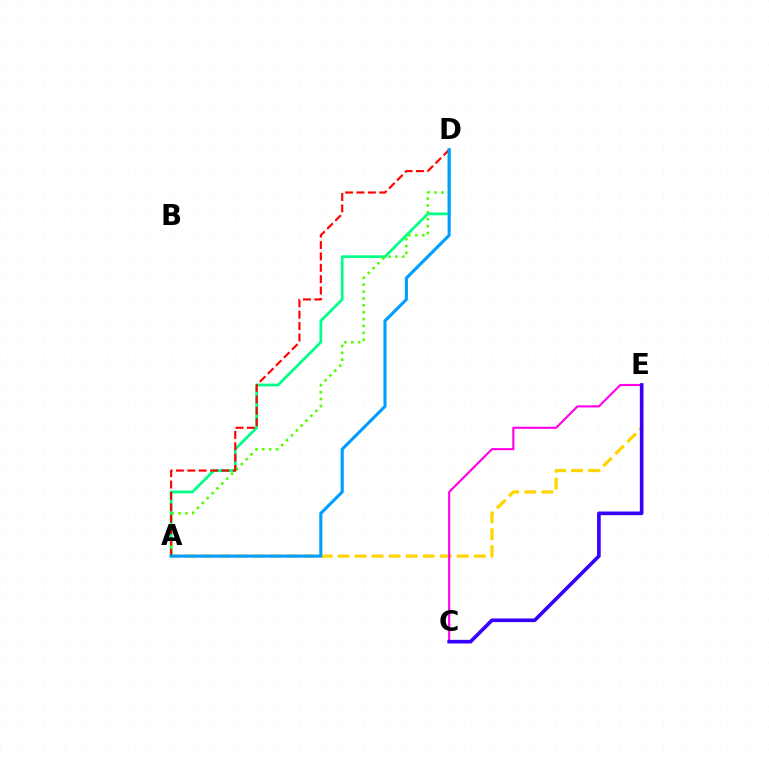{('A', 'D'): [{'color': '#00ff86', 'line_style': 'solid', 'thickness': 1.96}, {'color': '#4fff00', 'line_style': 'dotted', 'thickness': 1.87}, {'color': '#ff0000', 'line_style': 'dashed', 'thickness': 1.55}, {'color': '#009eff', 'line_style': 'solid', 'thickness': 2.24}], ('A', 'E'): [{'color': '#ffd500', 'line_style': 'dashed', 'thickness': 2.31}], ('C', 'E'): [{'color': '#ff00ed', 'line_style': 'solid', 'thickness': 1.53}, {'color': '#3700ff', 'line_style': 'solid', 'thickness': 2.62}]}